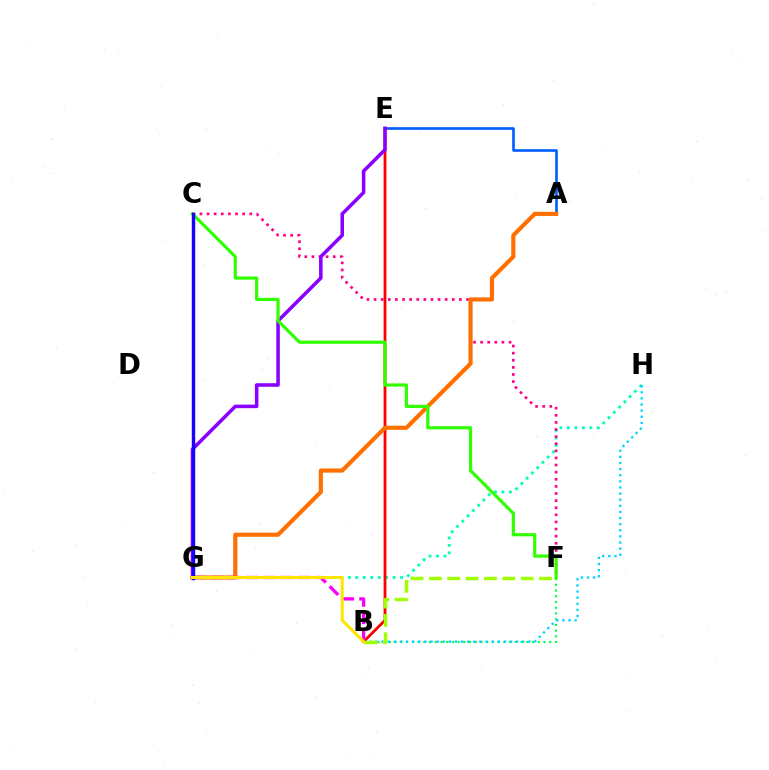{('G', 'H'): [{'color': '#00ffbb', 'line_style': 'dotted', 'thickness': 2.03}], ('B', 'F'): [{'color': '#00ff45', 'line_style': 'dotted', 'thickness': 1.56}, {'color': '#a2ff00', 'line_style': 'dashed', 'thickness': 2.49}], ('A', 'E'): [{'color': '#005dff', 'line_style': 'solid', 'thickness': 1.9}], ('B', 'H'): [{'color': '#00d3ff', 'line_style': 'dotted', 'thickness': 1.66}], ('B', 'E'): [{'color': '#ff0000', 'line_style': 'solid', 'thickness': 2.01}], ('C', 'F'): [{'color': '#ff0088', 'line_style': 'dotted', 'thickness': 1.93}, {'color': '#31ff00', 'line_style': 'solid', 'thickness': 2.3}], ('E', 'G'): [{'color': '#8a00ff', 'line_style': 'solid', 'thickness': 2.55}], ('A', 'G'): [{'color': '#ff7000', 'line_style': 'solid', 'thickness': 2.99}], ('B', 'G'): [{'color': '#fa00f9', 'line_style': 'dashed', 'thickness': 2.37}, {'color': '#ffe600', 'line_style': 'solid', 'thickness': 2.16}], ('C', 'G'): [{'color': '#1900ff', 'line_style': 'solid', 'thickness': 2.46}]}